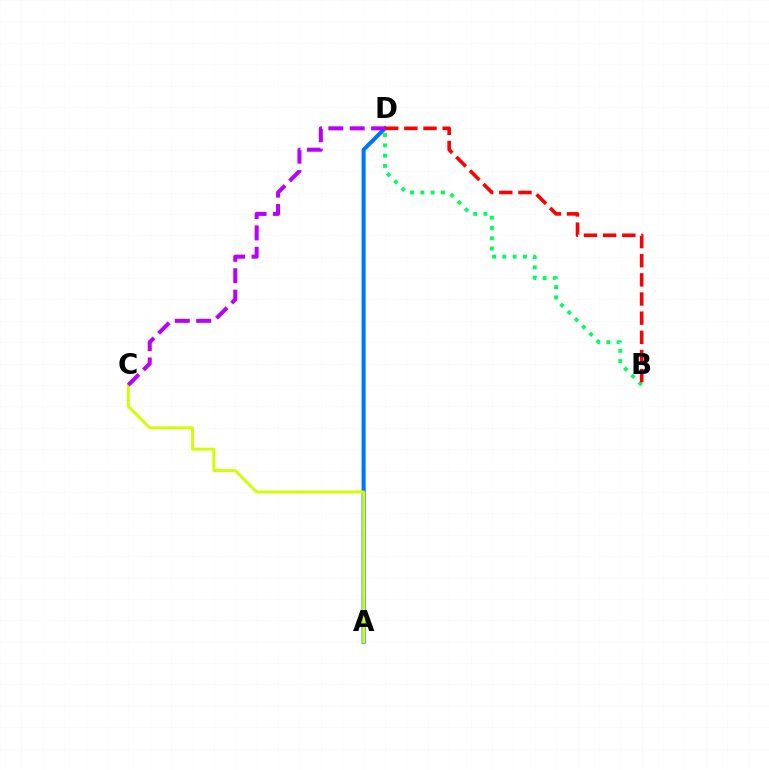{('A', 'D'): [{'color': '#0074ff', 'line_style': 'solid', 'thickness': 2.91}], ('A', 'C'): [{'color': '#d1ff00', 'line_style': 'solid', 'thickness': 2.1}], ('B', 'D'): [{'color': '#00ff5c', 'line_style': 'dotted', 'thickness': 2.79}, {'color': '#ff0000', 'line_style': 'dashed', 'thickness': 2.6}], ('C', 'D'): [{'color': '#b900ff', 'line_style': 'dashed', 'thickness': 2.91}]}